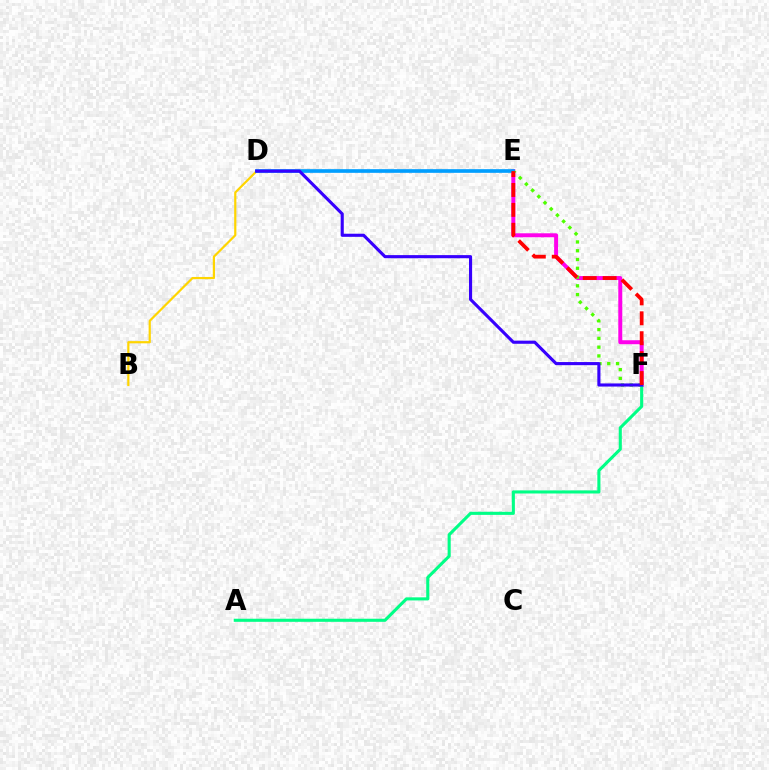{('E', 'F'): [{'color': '#ff00ed', 'line_style': 'solid', 'thickness': 2.86}, {'color': '#4fff00', 'line_style': 'dotted', 'thickness': 2.38}, {'color': '#ff0000', 'line_style': 'dashed', 'thickness': 2.71}], ('B', 'D'): [{'color': '#ffd500', 'line_style': 'solid', 'thickness': 1.58}], ('A', 'F'): [{'color': '#00ff86', 'line_style': 'solid', 'thickness': 2.22}], ('D', 'E'): [{'color': '#009eff', 'line_style': 'solid', 'thickness': 2.64}], ('D', 'F'): [{'color': '#3700ff', 'line_style': 'solid', 'thickness': 2.24}]}